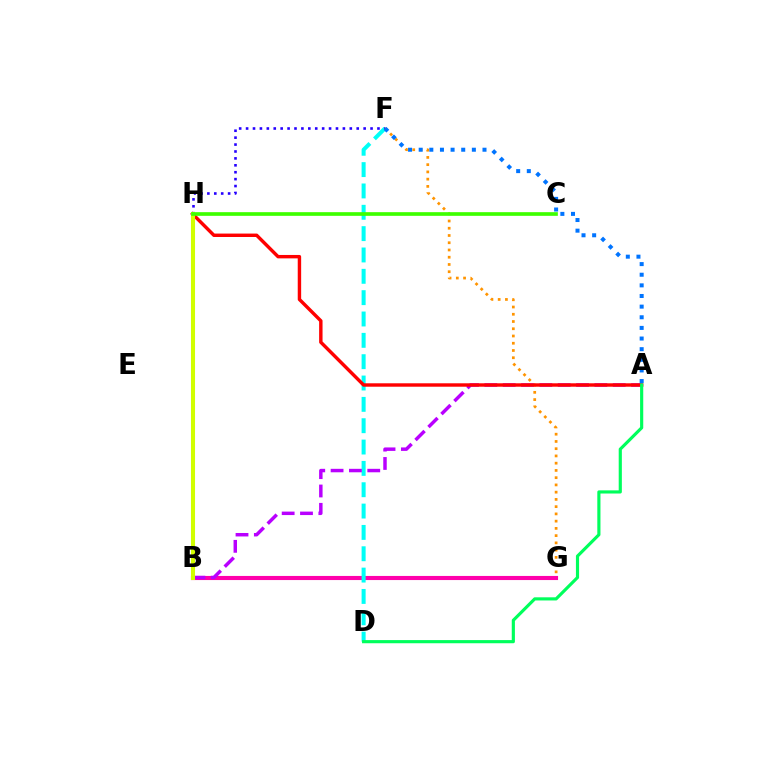{('B', 'G'): [{'color': '#ff00ac', 'line_style': 'solid', 'thickness': 2.96}], ('D', 'F'): [{'color': '#00fff6', 'line_style': 'dashed', 'thickness': 2.9}], ('A', 'B'): [{'color': '#b900ff', 'line_style': 'dashed', 'thickness': 2.49}], ('F', 'H'): [{'color': '#2500ff', 'line_style': 'dotted', 'thickness': 1.88}], ('F', 'G'): [{'color': '#ff9400', 'line_style': 'dotted', 'thickness': 1.97}], ('A', 'H'): [{'color': '#ff0000', 'line_style': 'solid', 'thickness': 2.46}], ('A', 'D'): [{'color': '#00ff5c', 'line_style': 'solid', 'thickness': 2.27}], ('B', 'H'): [{'color': '#d1ff00', 'line_style': 'solid', 'thickness': 2.94}], ('C', 'H'): [{'color': '#3dff00', 'line_style': 'solid', 'thickness': 2.64}], ('A', 'F'): [{'color': '#0074ff', 'line_style': 'dotted', 'thickness': 2.89}]}